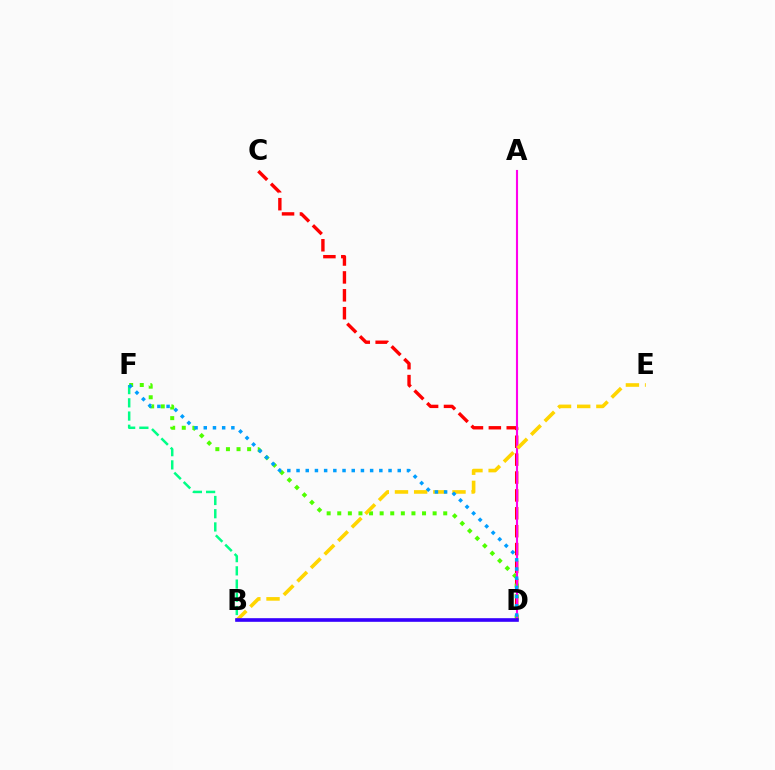{('B', 'F'): [{'color': '#00ff86', 'line_style': 'dashed', 'thickness': 1.8}], ('C', 'D'): [{'color': '#ff0000', 'line_style': 'dashed', 'thickness': 2.43}], ('D', 'F'): [{'color': '#4fff00', 'line_style': 'dotted', 'thickness': 2.88}, {'color': '#009eff', 'line_style': 'dotted', 'thickness': 2.5}], ('A', 'D'): [{'color': '#ff00ed', 'line_style': 'solid', 'thickness': 1.52}], ('B', 'E'): [{'color': '#ffd500', 'line_style': 'dashed', 'thickness': 2.6}], ('B', 'D'): [{'color': '#3700ff', 'line_style': 'solid', 'thickness': 2.61}]}